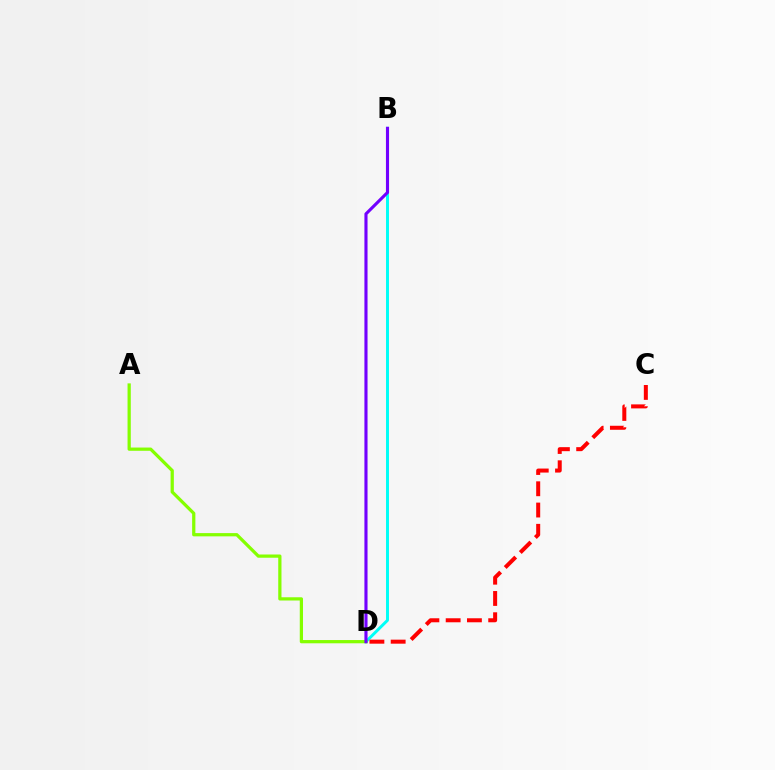{('B', 'D'): [{'color': '#00fff6', 'line_style': 'solid', 'thickness': 2.13}, {'color': '#7200ff', 'line_style': 'solid', 'thickness': 2.24}], ('C', 'D'): [{'color': '#ff0000', 'line_style': 'dashed', 'thickness': 2.89}], ('A', 'D'): [{'color': '#84ff00', 'line_style': 'solid', 'thickness': 2.33}]}